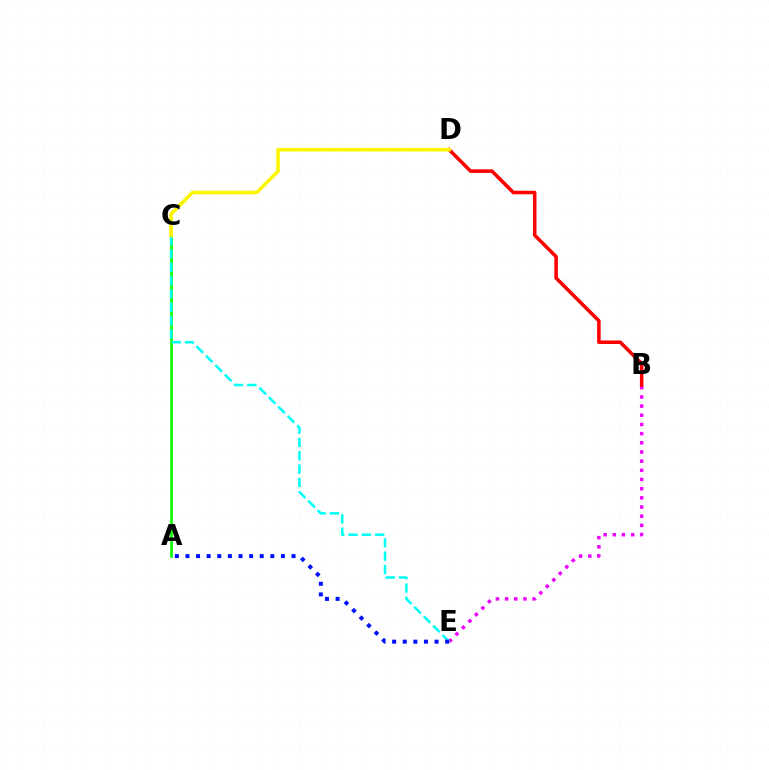{('B', 'E'): [{'color': '#ee00ff', 'line_style': 'dotted', 'thickness': 2.49}], ('A', 'C'): [{'color': '#08ff00', 'line_style': 'solid', 'thickness': 1.9}], ('B', 'D'): [{'color': '#ff0000', 'line_style': 'solid', 'thickness': 2.55}], ('C', 'E'): [{'color': '#00fff6', 'line_style': 'dashed', 'thickness': 1.81}], ('A', 'E'): [{'color': '#0010ff', 'line_style': 'dotted', 'thickness': 2.88}], ('C', 'D'): [{'color': '#fcf500', 'line_style': 'solid', 'thickness': 2.59}]}